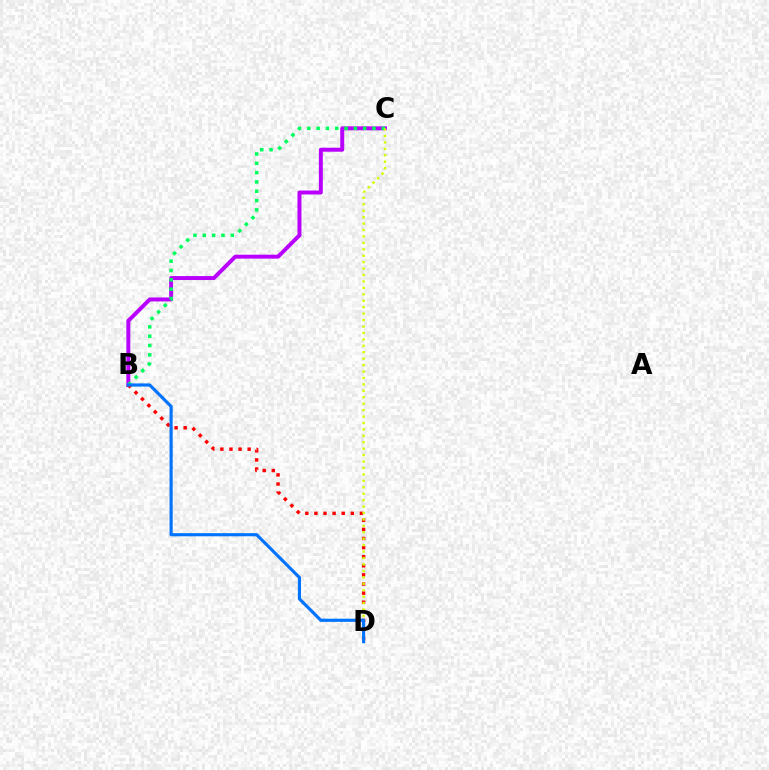{('B', 'C'): [{'color': '#b900ff', 'line_style': 'solid', 'thickness': 2.85}, {'color': '#00ff5c', 'line_style': 'dotted', 'thickness': 2.53}], ('B', 'D'): [{'color': '#ff0000', 'line_style': 'dotted', 'thickness': 2.47}, {'color': '#0074ff', 'line_style': 'solid', 'thickness': 2.27}], ('C', 'D'): [{'color': '#d1ff00', 'line_style': 'dotted', 'thickness': 1.75}]}